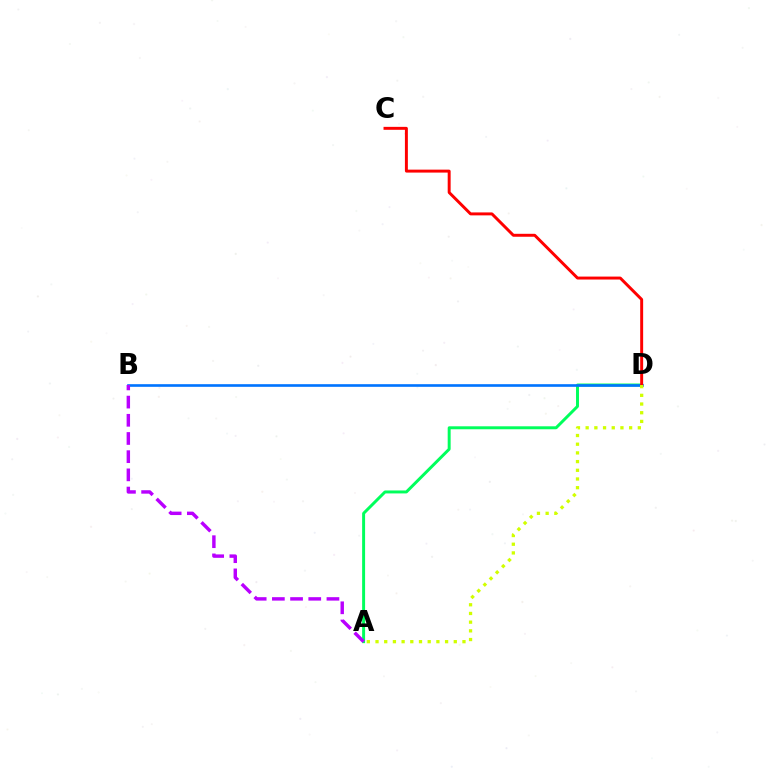{('A', 'D'): [{'color': '#00ff5c', 'line_style': 'solid', 'thickness': 2.13}, {'color': '#d1ff00', 'line_style': 'dotted', 'thickness': 2.36}], ('B', 'D'): [{'color': '#0074ff', 'line_style': 'solid', 'thickness': 1.9}], ('C', 'D'): [{'color': '#ff0000', 'line_style': 'solid', 'thickness': 2.12}], ('A', 'B'): [{'color': '#b900ff', 'line_style': 'dashed', 'thickness': 2.47}]}